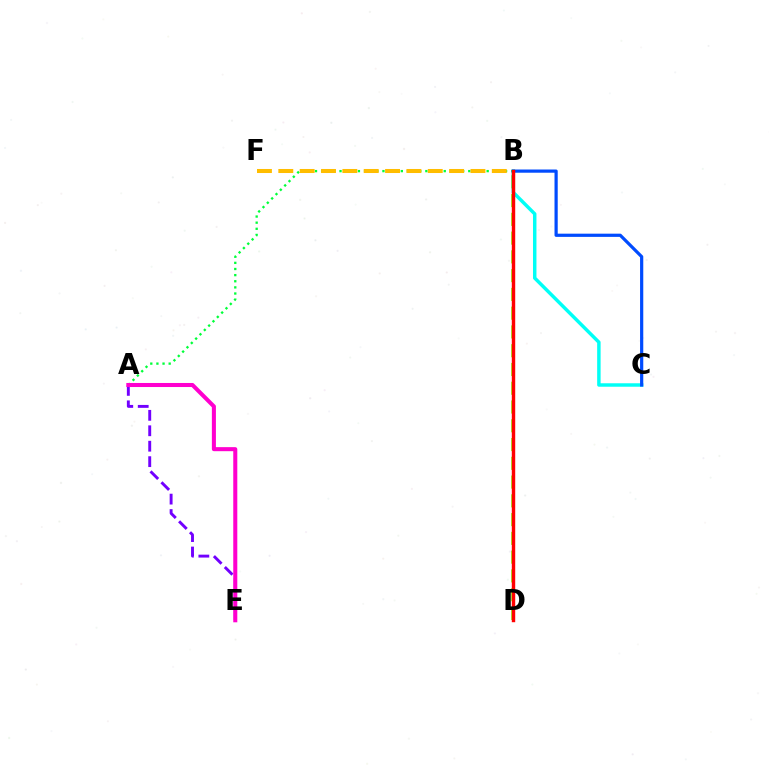{('A', 'B'): [{'color': '#00ff39', 'line_style': 'dotted', 'thickness': 1.67}], ('A', 'E'): [{'color': '#7200ff', 'line_style': 'dashed', 'thickness': 2.1}, {'color': '#ff00cf', 'line_style': 'solid', 'thickness': 2.91}], ('B', 'D'): [{'color': '#84ff00', 'line_style': 'dashed', 'thickness': 2.55}, {'color': '#ff0000', 'line_style': 'solid', 'thickness': 2.46}], ('B', 'F'): [{'color': '#ffbd00', 'line_style': 'dashed', 'thickness': 2.9}], ('B', 'C'): [{'color': '#00fff6', 'line_style': 'solid', 'thickness': 2.49}, {'color': '#004bff', 'line_style': 'solid', 'thickness': 2.31}]}